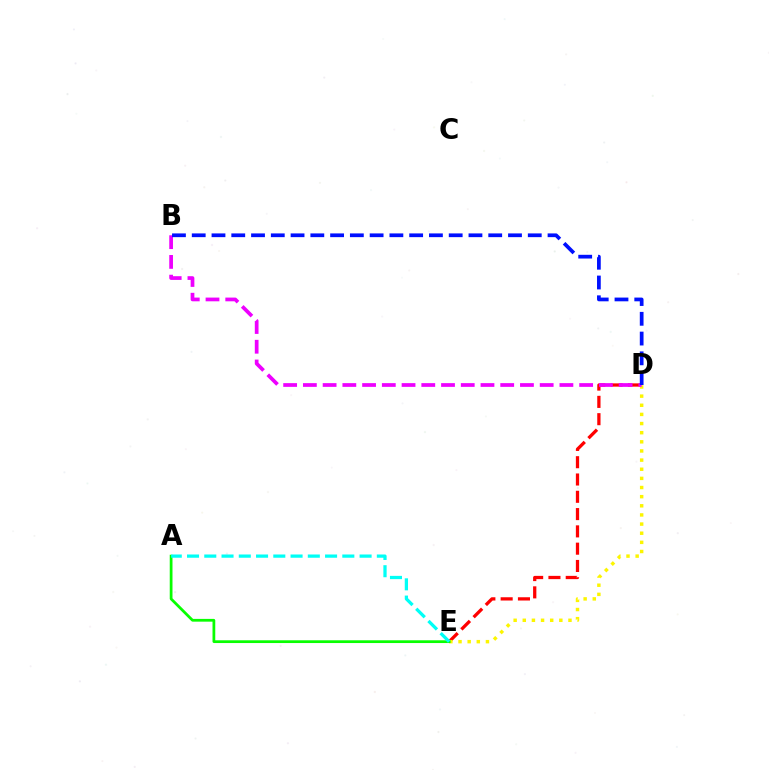{('D', 'E'): [{'color': '#ff0000', 'line_style': 'dashed', 'thickness': 2.35}, {'color': '#fcf500', 'line_style': 'dotted', 'thickness': 2.48}], ('A', 'E'): [{'color': '#08ff00', 'line_style': 'solid', 'thickness': 1.98}, {'color': '#00fff6', 'line_style': 'dashed', 'thickness': 2.34}], ('B', 'D'): [{'color': '#ee00ff', 'line_style': 'dashed', 'thickness': 2.68}, {'color': '#0010ff', 'line_style': 'dashed', 'thickness': 2.69}]}